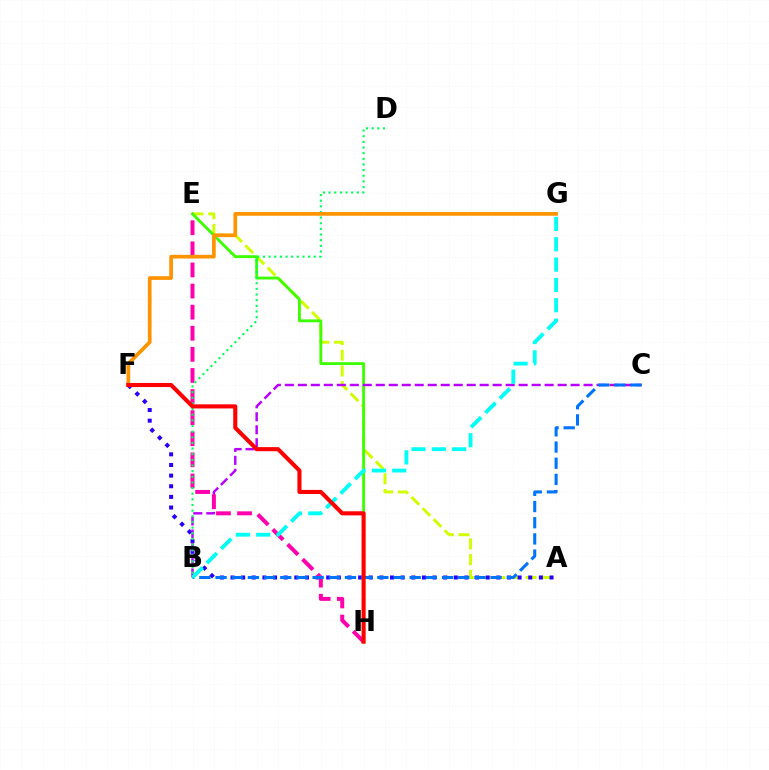{('A', 'E'): [{'color': '#d1ff00', 'line_style': 'dashed', 'thickness': 2.13}], ('A', 'F'): [{'color': '#2500ff', 'line_style': 'dotted', 'thickness': 2.89}], ('E', 'H'): [{'color': '#3dff00', 'line_style': 'solid', 'thickness': 2.06}, {'color': '#ff00ac', 'line_style': 'dashed', 'thickness': 2.87}], ('B', 'C'): [{'color': '#b900ff', 'line_style': 'dashed', 'thickness': 1.76}, {'color': '#0074ff', 'line_style': 'dashed', 'thickness': 2.2}], ('B', 'D'): [{'color': '#00ff5c', 'line_style': 'dotted', 'thickness': 1.53}], ('F', 'G'): [{'color': '#ff9400', 'line_style': 'solid', 'thickness': 2.67}], ('B', 'G'): [{'color': '#00fff6', 'line_style': 'dashed', 'thickness': 2.76}], ('F', 'H'): [{'color': '#ff0000', 'line_style': 'solid', 'thickness': 2.95}]}